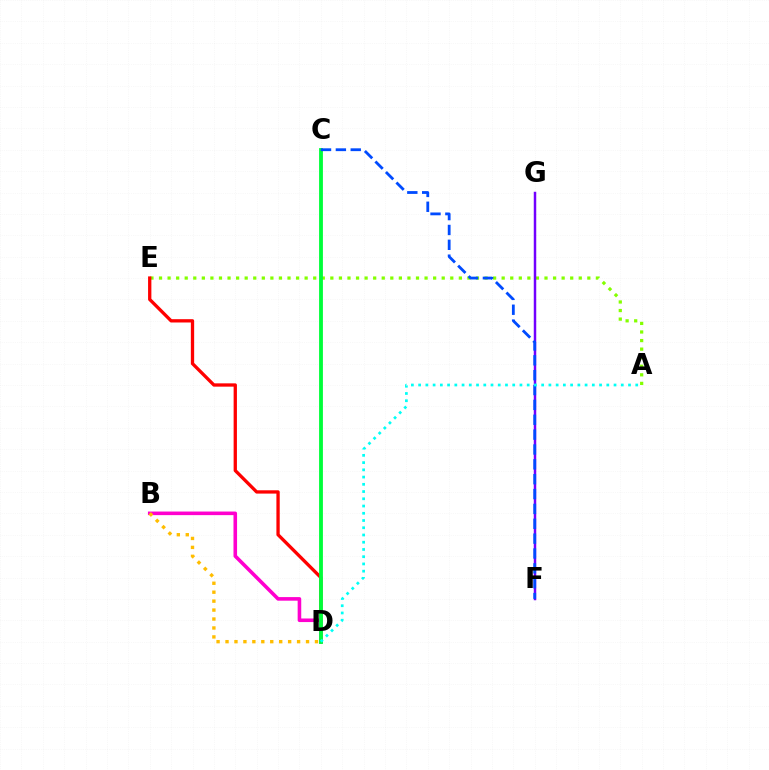{('A', 'E'): [{'color': '#84ff00', 'line_style': 'dotted', 'thickness': 2.33}], ('D', 'E'): [{'color': '#ff0000', 'line_style': 'solid', 'thickness': 2.38}], ('B', 'D'): [{'color': '#ff00cf', 'line_style': 'solid', 'thickness': 2.58}, {'color': '#ffbd00', 'line_style': 'dotted', 'thickness': 2.43}], ('F', 'G'): [{'color': '#7200ff', 'line_style': 'solid', 'thickness': 1.78}], ('C', 'D'): [{'color': '#00ff39', 'line_style': 'solid', 'thickness': 2.76}], ('C', 'F'): [{'color': '#004bff', 'line_style': 'dashed', 'thickness': 2.02}], ('A', 'D'): [{'color': '#00fff6', 'line_style': 'dotted', 'thickness': 1.97}]}